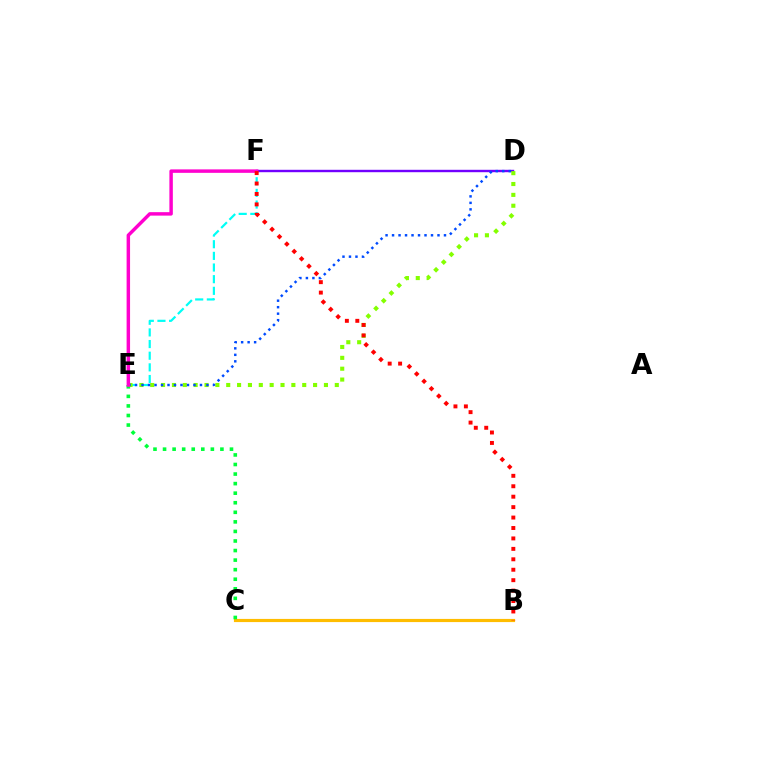{('B', 'C'): [{'color': '#ffbd00', 'line_style': 'solid', 'thickness': 2.28}], ('D', 'F'): [{'color': '#7200ff', 'line_style': 'solid', 'thickness': 1.73}], ('C', 'E'): [{'color': '#00ff39', 'line_style': 'dotted', 'thickness': 2.6}], ('E', 'F'): [{'color': '#00fff6', 'line_style': 'dashed', 'thickness': 1.58}, {'color': '#ff00cf', 'line_style': 'solid', 'thickness': 2.49}], ('D', 'E'): [{'color': '#84ff00', 'line_style': 'dotted', 'thickness': 2.95}, {'color': '#004bff', 'line_style': 'dotted', 'thickness': 1.76}], ('B', 'F'): [{'color': '#ff0000', 'line_style': 'dotted', 'thickness': 2.84}]}